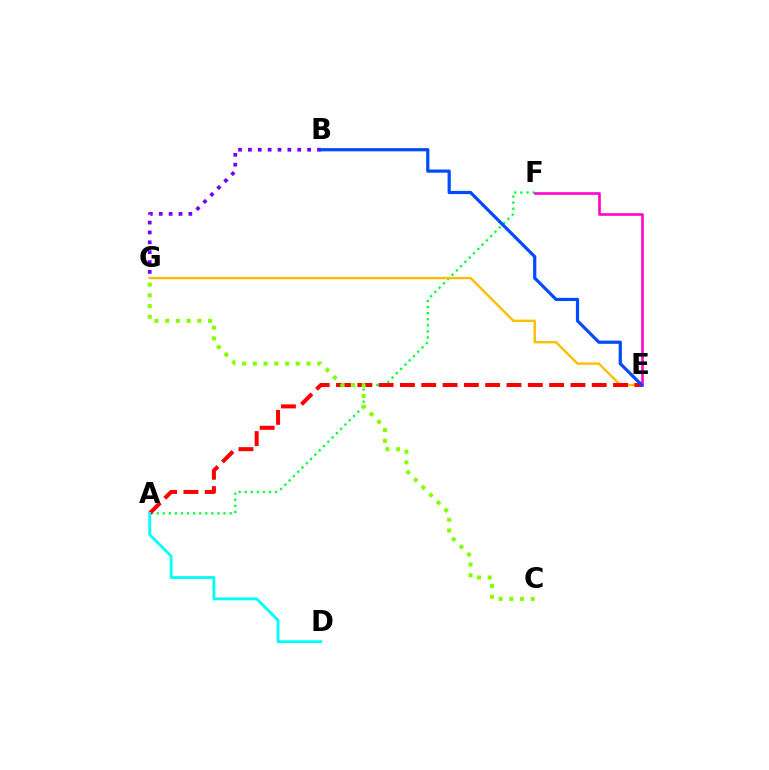{('A', 'F'): [{'color': '#00ff39', 'line_style': 'dotted', 'thickness': 1.65}], ('E', 'F'): [{'color': '#ff00cf', 'line_style': 'solid', 'thickness': 1.87}], ('B', 'G'): [{'color': '#7200ff', 'line_style': 'dotted', 'thickness': 2.68}], ('E', 'G'): [{'color': '#ffbd00', 'line_style': 'solid', 'thickness': 1.73}], ('A', 'E'): [{'color': '#ff0000', 'line_style': 'dashed', 'thickness': 2.9}], ('C', 'G'): [{'color': '#84ff00', 'line_style': 'dotted', 'thickness': 2.91}], ('B', 'E'): [{'color': '#004bff', 'line_style': 'solid', 'thickness': 2.31}], ('A', 'D'): [{'color': '#00fff6', 'line_style': 'solid', 'thickness': 2.04}]}